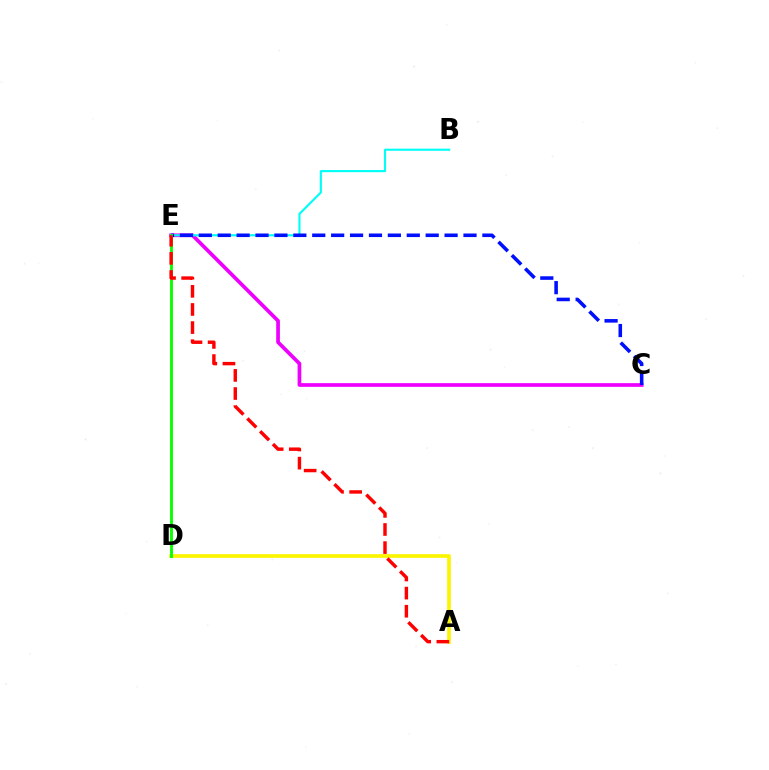{('C', 'E'): [{'color': '#ee00ff', 'line_style': 'solid', 'thickness': 2.67}, {'color': '#0010ff', 'line_style': 'dashed', 'thickness': 2.57}], ('B', 'E'): [{'color': '#00fff6', 'line_style': 'solid', 'thickness': 1.54}], ('A', 'D'): [{'color': '#fcf500', 'line_style': 'solid', 'thickness': 2.64}], ('D', 'E'): [{'color': '#08ff00', 'line_style': 'solid', 'thickness': 2.09}], ('A', 'E'): [{'color': '#ff0000', 'line_style': 'dashed', 'thickness': 2.46}]}